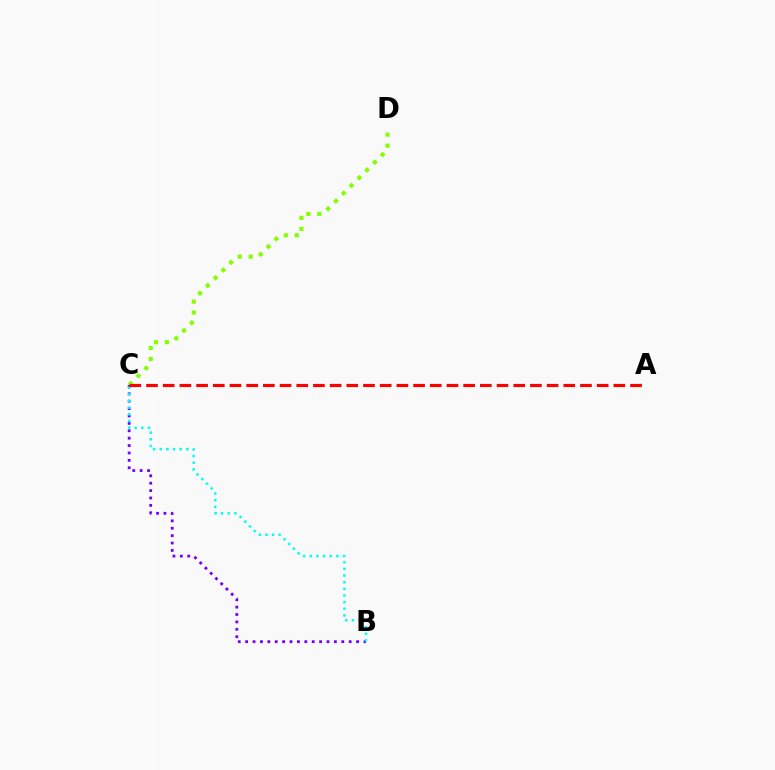{('B', 'C'): [{'color': '#7200ff', 'line_style': 'dotted', 'thickness': 2.01}, {'color': '#00fff6', 'line_style': 'dotted', 'thickness': 1.81}], ('C', 'D'): [{'color': '#84ff00', 'line_style': 'dotted', 'thickness': 2.98}], ('A', 'C'): [{'color': '#ff0000', 'line_style': 'dashed', 'thickness': 2.27}]}